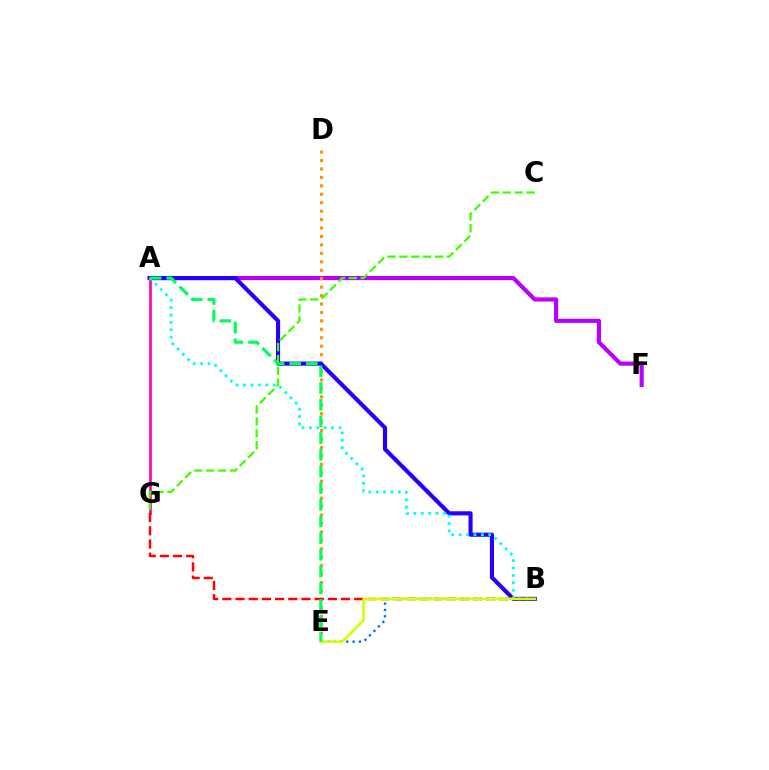{('B', 'E'): [{'color': '#0074ff', 'line_style': 'dotted', 'thickness': 1.72}, {'color': '#d1ff00', 'line_style': 'solid', 'thickness': 1.85}], ('A', 'F'): [{'color': '#b900ff', 'line_style': 'solid', 'thickness': 2.99}], ('D', 'E'): [{'color': '#ff9400', 'line_style': 'dotted', 'thickness': 2.29}], ('A', 'B'): [{'color': '#2500ff', 'line_style': 'solid', 'thickness': 2.96}, {'color': '#00fff6', 'line_style': 'dotted', 'thickness': 2.01}], ('A', 'G'): [{'color': '#ff00ac', 'line_style': 'solid', 'thickness': 1.93}], ('B', 'G'): [{'color': '#ff0000', 'line_style': 'dashed', 'thickness': 1.79}], ('C', 'G'): [{'color': '#3dff00', 'line_style': 'dashed', 'thickness': 1.61}], ('A', 'E'): [{'color': '#00ff5c', 'line_style': 'dashed', 'thickness': 2.27}]}